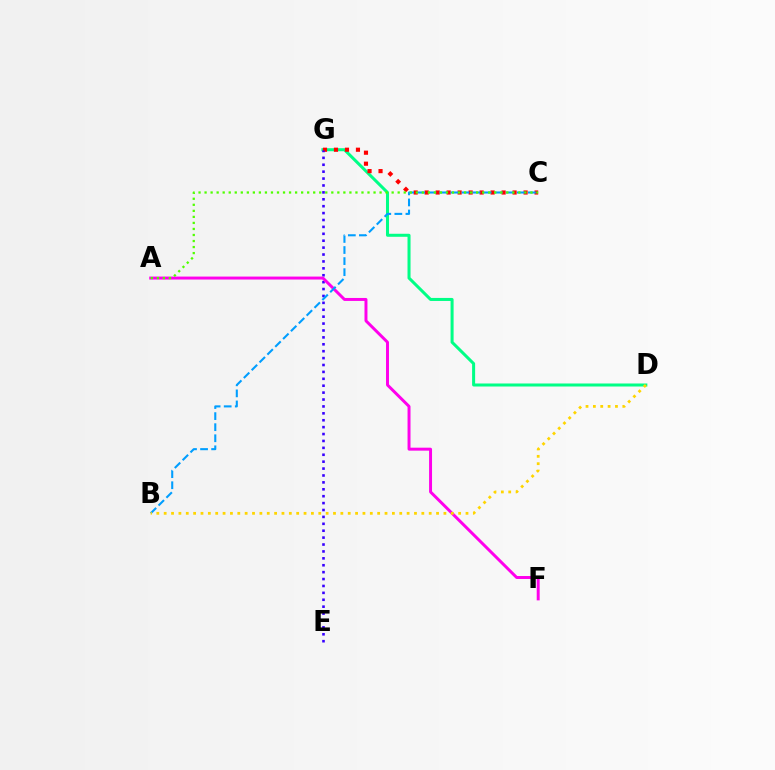{('D', 'G'): [{'color': '#00ff86', 'line_style': 'solid', 'thickness': 2.18}], ('C', 'G'): [{'color': '#ff0000', 'line_style': 'dotted', 'thickness': 2.99}], ('E', 'G'): [{'color': '#3700ff', 'line_style': 'dotted', 'thickness': 1.88}], ('A', 'F'): [{'color': '#ff00ed', 'line_style': 'solid', 'thickness': 2.13}], ('B', 'C'): [{'color': '#009eff', 'line_style': 'dashed', 'thickness': 1.5}], ('B', 'D'): [{'color': '#ffd500', 'line_style': 'dotted', 'thickness': 2.0}], ('A', 'C'): [{'color': '#4fff00', 'line_style': 'dotted', 'thickness': 1.64}]}